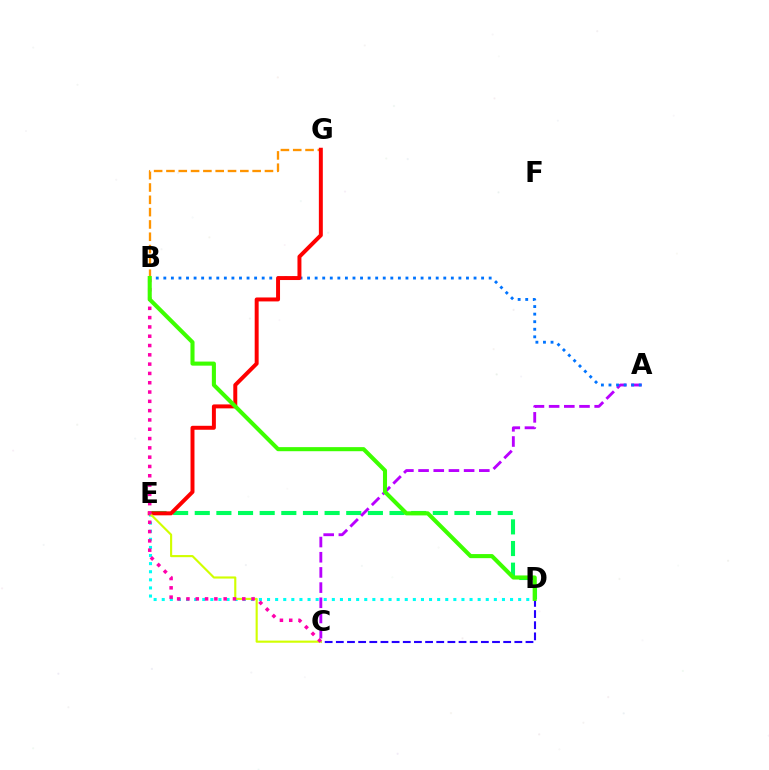{('D', 'E'): [{'color': '#00ff5c', 'line_style': 'dashed', 'thickness': 2.94}, {'color': '#00fff6', 'line_style': 'dotted', 'thickness': 2.2}], ('A', 'C'): [{'color': '#b900ff', 'line_style': 'dashed', 'thickness': 2.06}], ('B', 'G'): [{'color': '#ff9400', 'line_style': 'dashed', 'thickness': 1.67}], ('A', 'B'): [{'color': '#0074ff', 'line_style': 'dotted', 'thickness': 2.06}], ('C', 'D'): [{'color': '#2500ff', 'line_style': 'dashed', 'thickness': 1.52}], ('E', 'G'): [{'color': '#ff0000', 'line_style': 'solid', 'thickness': 2.85}], ('C', 'E'): [{'color': '#d1ff00', 'line_style': 'solid', 'thickness': 1.54}], ('B', 'C'): [{'color': '#ff00ac', 'line_style': 'dotted', 'thickness': 2.53}], ('B', 'D'): [{'color': '#3dff00', 'line_style': 'solid', 'thickness': 2.94}]}